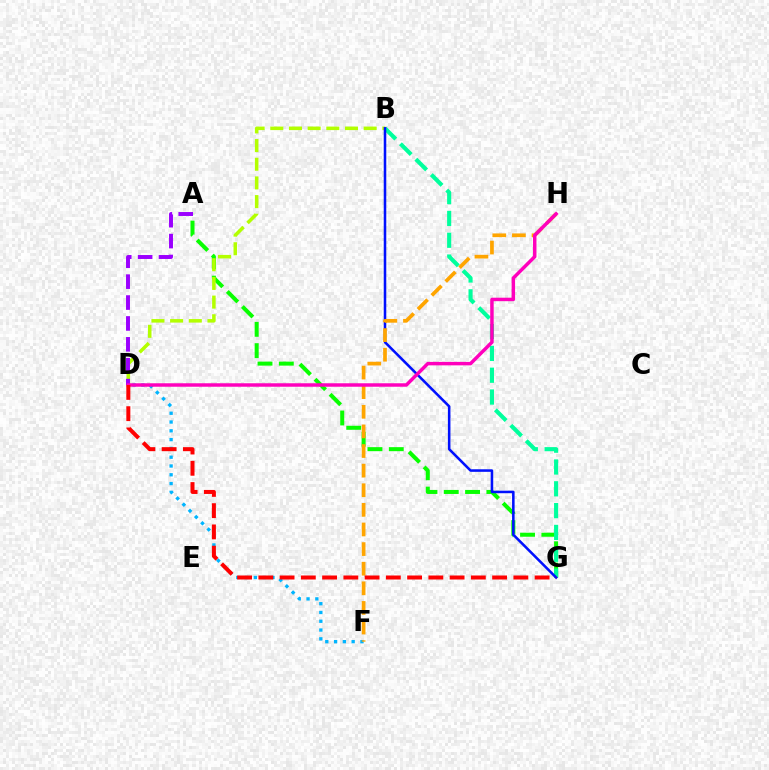{('A', 'G'): [{'color': '#08ff00', 'line_style': 'dashed', 'thickness': 2.89}], ('B', 'G'): [{'color': '#00ff9d', 'line_style': 'dashed', 'thickness': 2.96}, {'color': '#0010ff', 'line_style': 'solid', 'thickness': 1.83}], ('B', 'D'): [{'color': '#b3ff00', 'line_style': 'dashed', 'thickness': 2.54}], ('D', 'F'): [{'color': '#00b5ff', 'line_style': 'dotted', 'thickness': 2.39}], ('F', 'H'): [{'color': '#ffa500', 'line_style': 'dashed', 'thickness': 2.66}], ('A', 'D'): [{'color': '#9b00ff', 'line_style': 'dashed', 'thickness': 2.84}], ('D', 'H'): [{'color': '#ff00bd', 'line_style': 'solid', 'thickness': 2.5}], ('D', 'G'): [{'color': '#ff0000', 'line_style': 'dashed', 'thickness': 2.89}]}